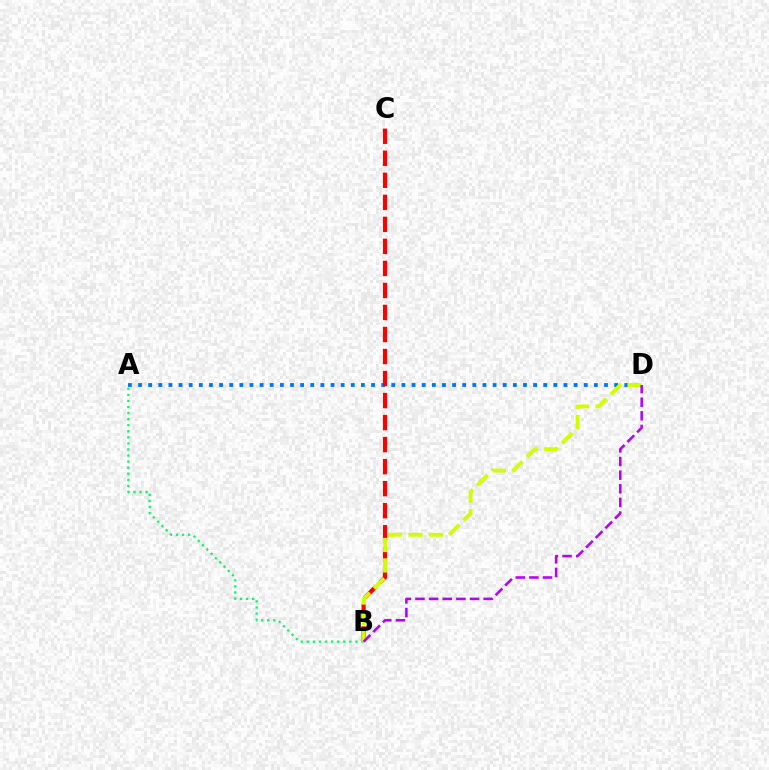{('A', 'D'): [{'color': '#0074ff', 'line_style': 'dotted', 'thickness': 2.75}], ('B', 'C'): [{'color': '#ff0000', 'line_style': 'dashed', 'thickness': 2.99}], ('A', 'B'): [{'color': '#00ff5c', 'line_style': 'dotted', 'thickness': 1.65}], ('B', 'D'): [{'color': '#d1ff00', 'line_style': 'dashed', 'thickness': 2.77}, {'color': '#b900ff', 'line_style': 'dashed', 'thickness': 1.85}]}